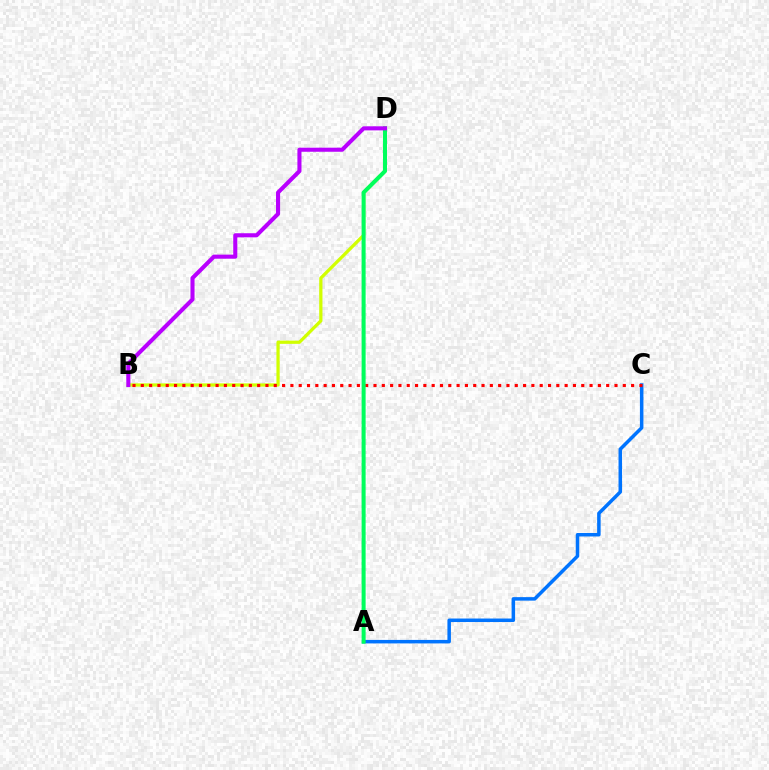{('B', 'D'): [{'color': '#d1ff00', 'line_style': 'solid', 'thickness': 2.34}, {'color': '#b900ff', 'line_style': 'solid', 'thickness': 2.93}], ('A', 'C'): [{'color': '#0074ff', 'line_style': 'solid', 'thickness': 2.52}], ('B', 'C'): [{'color': '#ff0000', 'line_style': 'dotted', 'thickness': 2.26}], ('A', 'D'): [{'color': '#00ff5c', 'line_style': 'solid', 'thickness': 2.89}]}